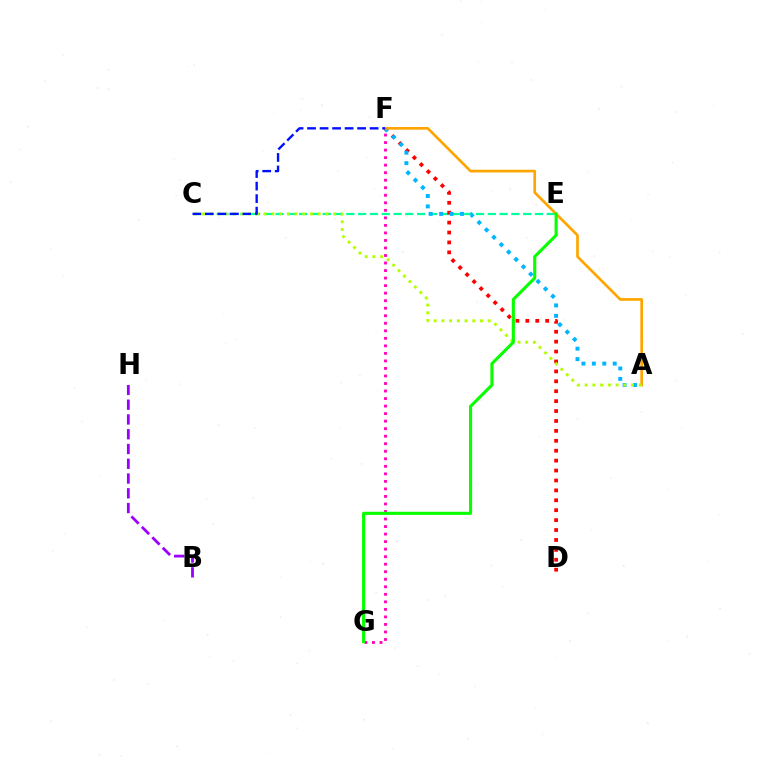{('C', 'E'): [{'color': '#00ff9d', 'line_style': 'dashed', 'thickness': 1.6}], ('D', 'F'): [{'color': '#ff0000', 'line_style': 'dotted', 'thickness': 2.69}], ('A', 'F'): [{'color': '#00b5ff', 'line_style': 'dotted', 'thickness': 2.83}, {'color': '#ffa500', 'line_style': 'solid', 'thickness': 1.93}], ('B', 'H'): [{'color': '#9b00ff', 'line_style': 'dashed', 'thickness': 2.01}], ('A', 'C'): [{'color': '#b3ff00', 'line_style': 'dotted', 'thickness': 2.1}], ('F', 'G'): [{'color': '#ff00bd', 'line_style': 'dotted', 'thickness': 2.05}], ('E', 'G'): [{'color': '#08ff00', 'line_style': 'solid', 'thickness': 2.23}], ('C', 'F'): [{'color': '#0010ff', 'line_style': 'dashed', 'thickness': 1.7}]}